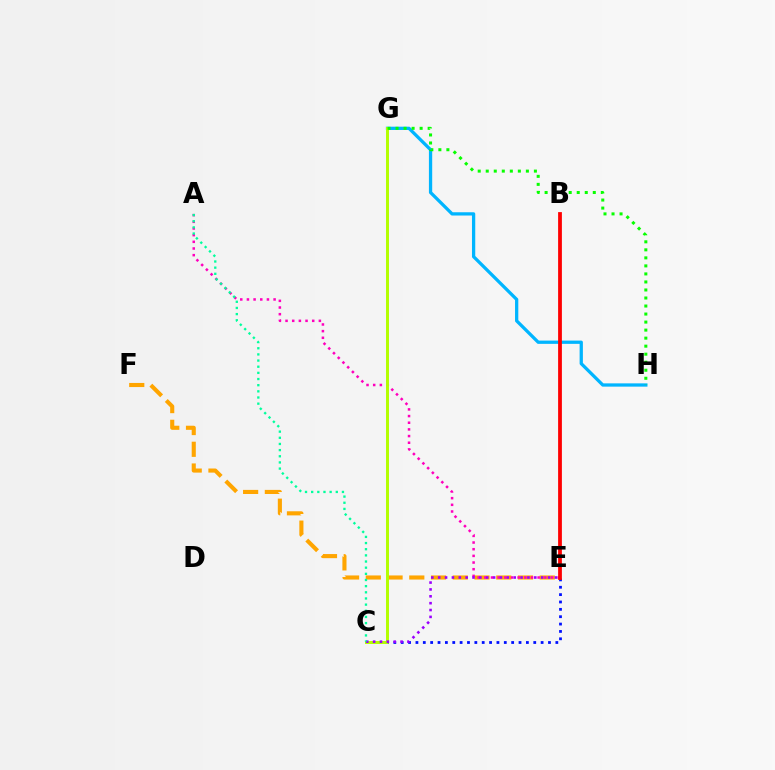{('C', 'E'): [{'color': '#0010ff', 'line_style': 'dotted', 'thickness': 2.0}, {'color': '#9b00ff', 'line_style': 'dotted', 'thickness': 1.86}], ('E', 'F'): [{'color': '#ffa500', 'line_style': 'dashed', 'thickness': 2.95}], ('A', 'E'): [{'color': '#ff00bd', 'line_style': 'dotted', 'thickness': 1.81}], ('G', 'H'): [{'color': '#00b5ff', 'line_style': 'solid', 'thickness': 2.36}, {'color': '#08ff00', 'line_style': 'dotted', 'thickness': 2.18}], ('C', 'G'): [{'color': '#b3ff00', 'line_style': 'solid', 'thickness': 2.13}], ('B', 'E'): [{'color': '#ff0000', 'line_style': 'solid', 'thickness': 2.71}], ('A', 'C'): [{'color': '#00ff9d', 'line_style': 'dotted', 'thickness': 1.67}]}